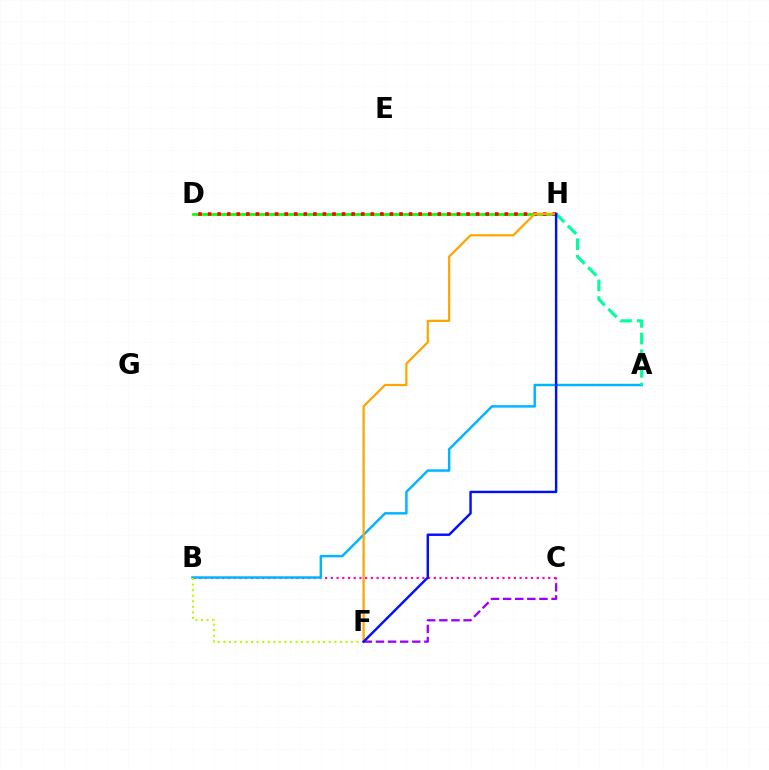{('C', 'F'): [{'color': '#9b00ff', 'line_style': 'dashed', 'thickness': 1.65}], ('B', 'C'): [{'color': '#ff00bd', 'line_style': 'dotted', 'thickness': 1.55}], ('D', 'H'): [{'color': '#08ff00', 'line_style': 'solid', 'thickness': 1.97}, {'color': '#ff0000', 'line_style': 'dotted', 'thickness': 2.6}], ('A', 'B'): [{'color': '#00b5ff', 'line_style': 'solid', 'thickness': 1.77}], ('A', 'H'): [{'color': '#00ff9d', 'line_style': 'dashed', 'thickness': 2.27}], ('F', 'H'): [{'color': '#ffa500', 'line_style': 'solid', 'thickness': 1.61}, {'color': '#0010ff', 'line_style': 'solid', 'thickness': 1.75}], ('B', 'F'): [{'color': '#b3ff00', 'line_style': 'dotted', 'thickness': 1.51}]}